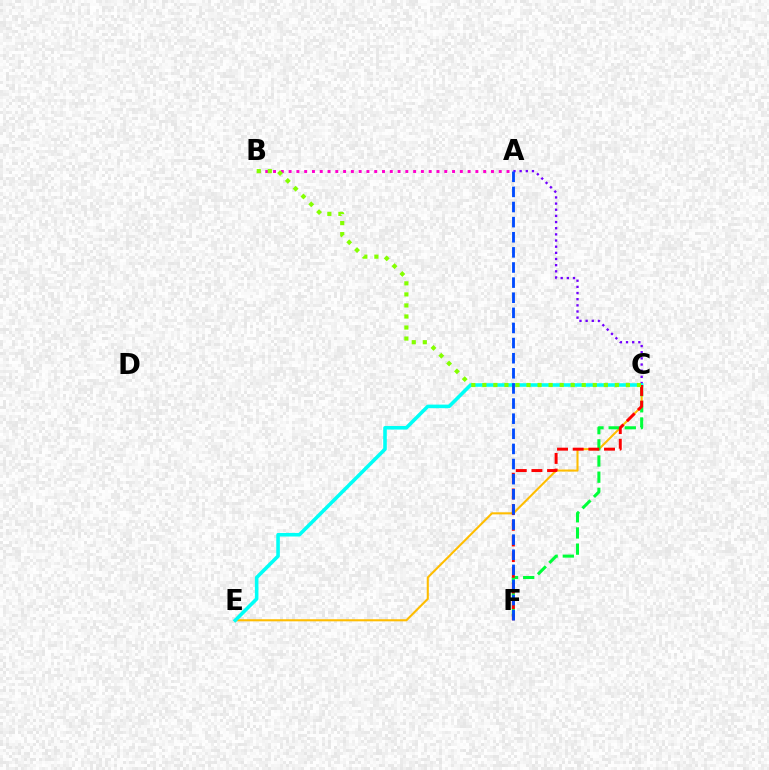{('C', 'E'): [{'color': '#ffbd00', 'line_style': 'solid', 'thickness': 1.5}, {'color': '#00fff6', 'line_style': 'solid', 'thickness': 2.57}], ('C', 'F'): [{'color': '#00ff39', 'line_style': 'dashed', 'thickness': 2.2}, {'color': '#ff0000', 'line_style': 'dashed', 'thickness': 2.13}], ('A', 'C'): [{'color': '#7200ff', 'line_style': 'dotted', 'thickness': 1.67}], ('A', 'B'): [{'color': '#ff00cf', 'line_style': 'dotted', 'thickness': 2.11}], ('B', 'C'): [{'color': '#84ff00', 'line_style': 'dotted', 'thickness': 3.0}], ('A', 'F'): [{'color': '#004bff', 'line_style': 'dashed', 'thickness': 2.05}]}